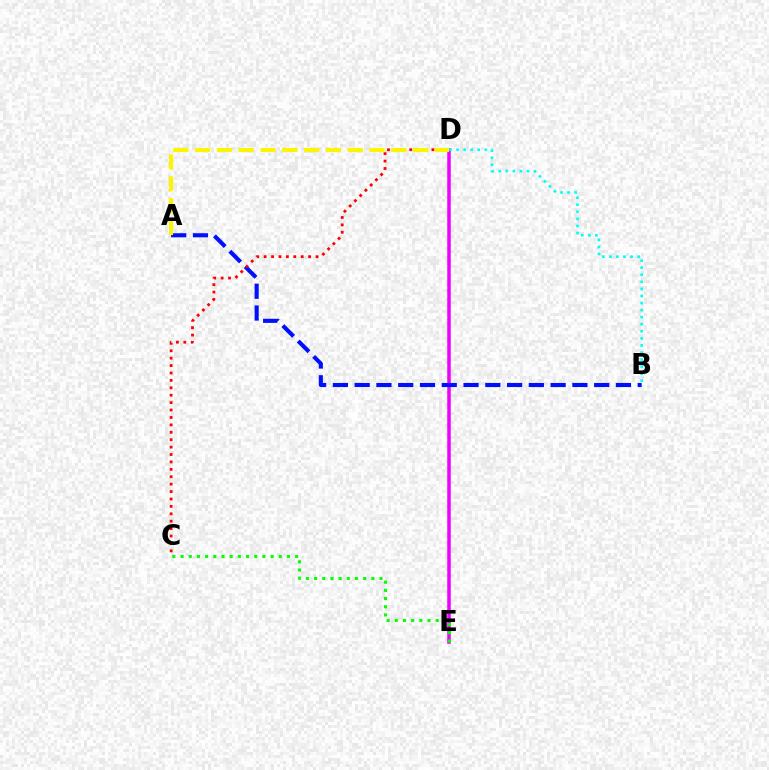{('D', 'E'): [{'color': '#ee00ff', 'line_style': 'solid', 'thickness': 2.52}], ('A', 'B'): [{'color': '#0010ff', 'line_style': 'dashed', 'thickness': 2.96}], ('C', 'D'): [{'color': '#ff0000', 'line_style': 'dotted', 'thickness': 2.01}], ('B', 'D'): [{'color': '#00fff6', 'line_style': 'dotted', 'thickness': 1.92}], ('A', 'D'): [{'color': '#fcf500', 'line_style': 'dashed', 'thickness': 2.96}], ('C', 'E'): [{'color': '#08ff00', 'line_style': 'dotted', 'thickness': 2.22}]}